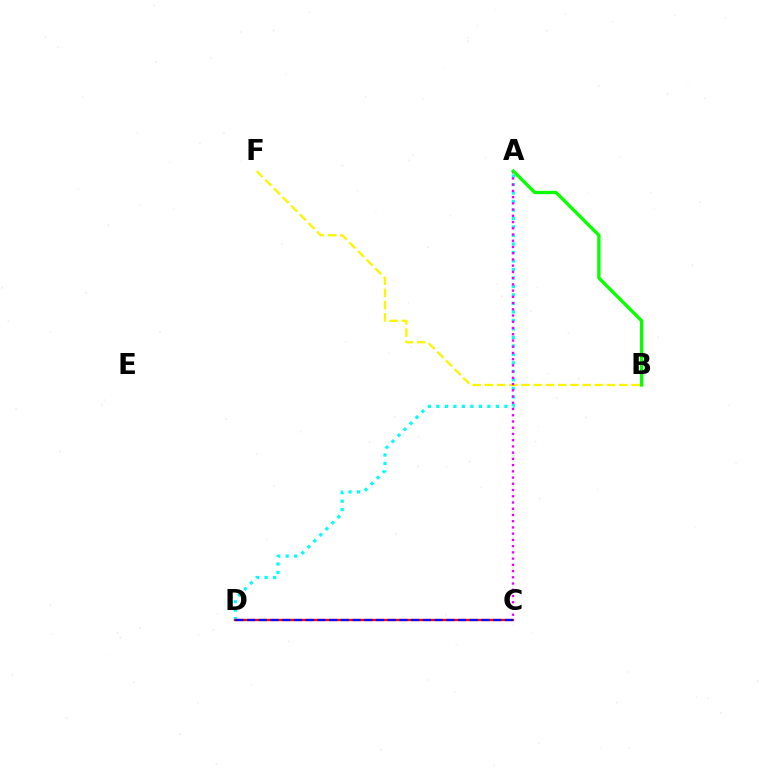{('A', 'D'): [{'color': '#00fff6', 'line_style': 'dotted', 'thickness': 2.31}], ('B', 'F'): [{'color': '#fcf500', 'line_style': 'dashed', 'thickness': 1.66}], ('A', 'C'): [{'color': '#ee00ff', 'line_style': 'dotted', 'thickness': 1.69}], ('A', 'B'): [{'color': '#08ff00', 'line_style': 'solid', 'thickness': 2.39}], ('C', 'D'): [{'color': '#ff0000', 'line_style': 'solid', 'thickness': 1.68}, {'color': '#0010ff', 'line_style': 'dashed', 'thickness': 1.59}]}